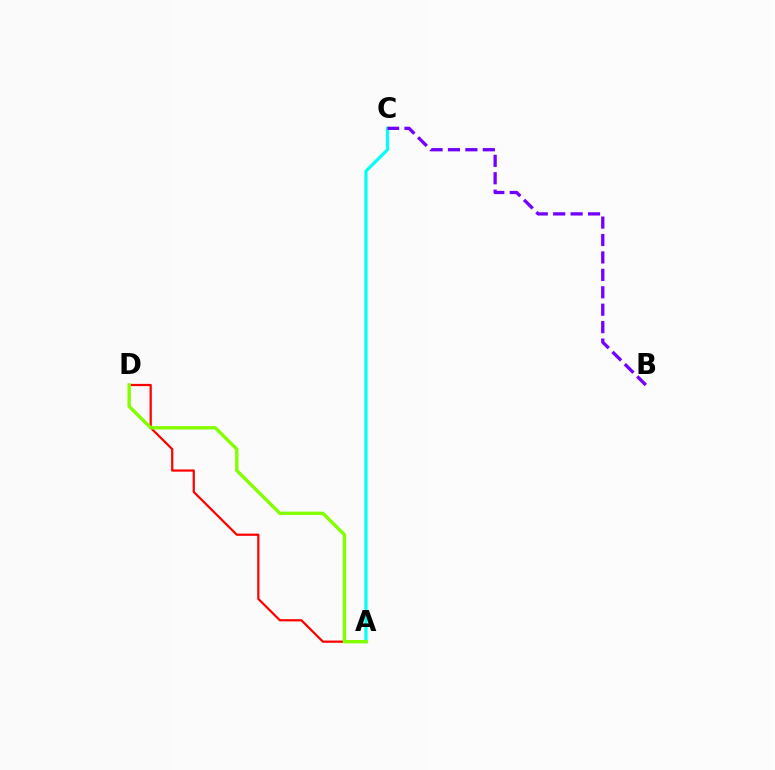{('A', 'C'): [{'color': '#00fff6', 'line_style': 'solid', 'thickness': 2.28}], ('A', 'D'): [{'color': '#ff0000', 'line_style': 'solid', 'thickness': 1.6}, {'color': '#84ff00', 'line_style': 'solid', 'thickness': 2.43}], ('B', 'C'): [{'color': '#7200ff', 'line_style': 'dashed', 'thickness': 2.37}]}